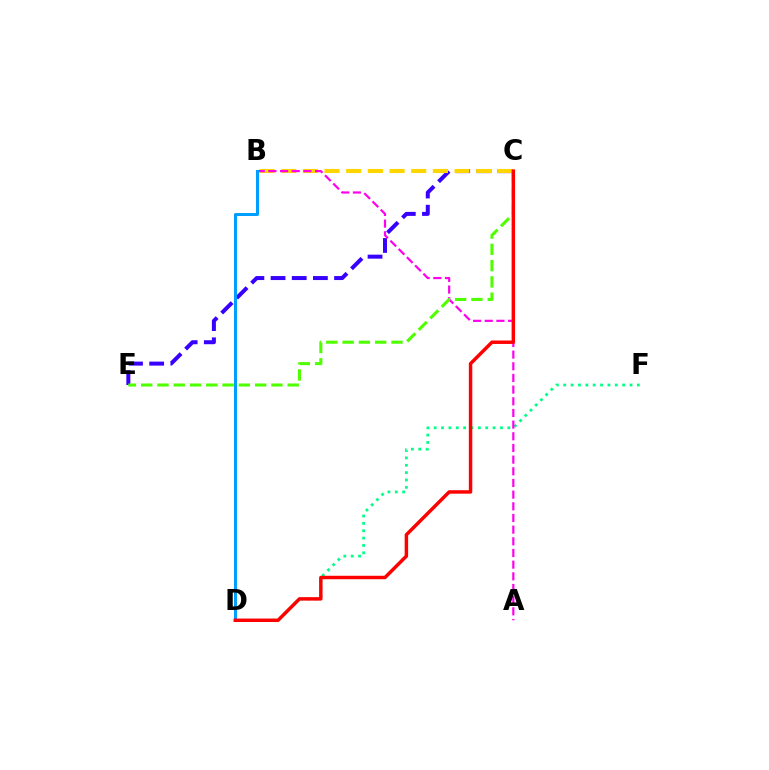{('C', 'E'): [{'color': '#3700ff', 'line_style': 'dashed', 'thickness': 2.88}, {'color': '#4fff00', 'line_style': 'dashed', 'thickness': 2.21}], ('B', 'C'): [{'color': '#ffd500', 'line_style': 'dashed', 'thickness': 2.94}], ('D', 'F'): [{'color': '#00ff86', 'line_style': 'dotted', 'thickness': 2.0}], ('A', 'B'): [{'color': '#ff00ed', 'line_style': 'dashed', 'thickness': 1.59}], ('B', 'D'): [{'color': '#009eff', 'line_style': 'solid', 'thickness': 2.17}], ('C', 'D'): [{'color': '#ff0000', 'line_style': 'solid', 'thickness': 2.49}]}